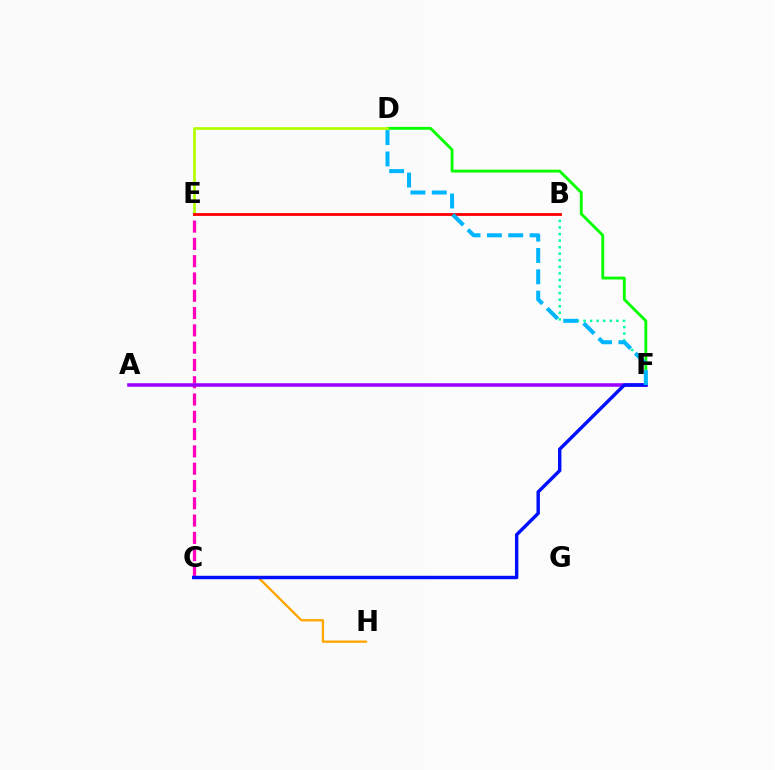{('C', 'E'): [{'color': '#ff00bd', 'line_style': 'dashed', 'thickness': 2.35}], ('D', 'F'): [{'color': '#08ff00', 'line_style': 'solid', 'thickness': 2.06}, {'color': '#00b5ff', 'line_style': 'dashed', 'thickness': 2.9}], ('D', 'E'): [{'color': '#b3ff00', 'line_style': 'solid', 'thickness': 1.96}], ('B', 'F'): [{'color': '#00ff9d', 'line_style': 'dotted', 'thickness': 1.78}], ('A', 'F'): [{'color': '#9b00ff', 'line_style': 'solid', 'thickness': 2.56}], ('B', 'E'): [{'color': '#ff0000', 'line_style': 'solid', 'thickness': 2.03}], ('C', 'H'): [{'color': '#ffa500', 'line_style': 'solid', 'thickness': 1.67}], ('C', 'F'): [{'color': '#0010ff', 'line_style': 'solid', 'thickness': 2.46}]}